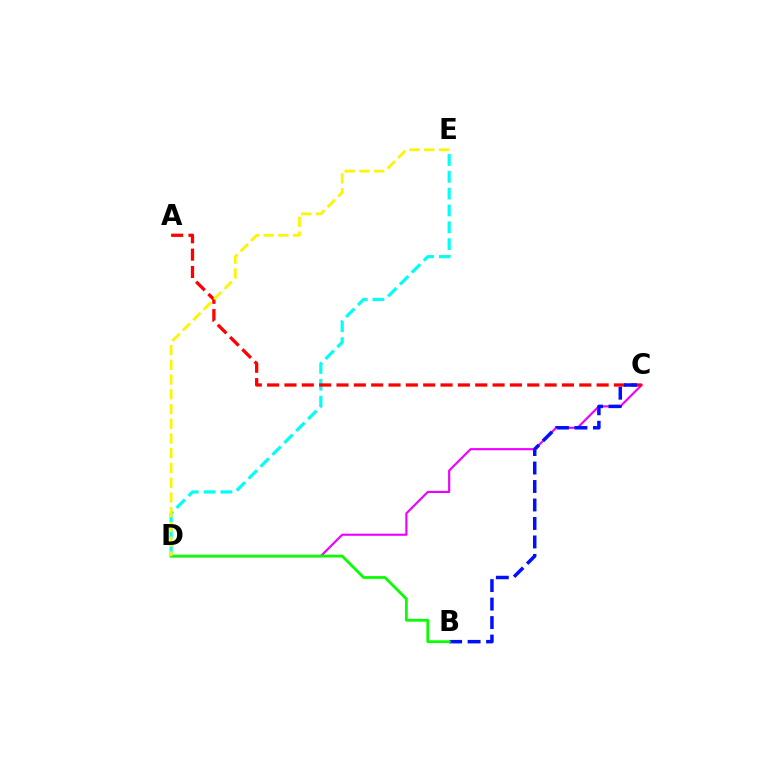{('C', 'D'): [{'color': '#ee00ff', 'line_style': 'solid', 'thickness': 1.54}], ('D', 'E'): [{'color': '#00fff6', 'line_style': 'dashed', 'thickness': 2.29}, {'color': '#fcf500', 'line_style': 'dashed', 'thickness': 2.0}], ('A', 'C'): [{'color': '#ff0000', 'line_style': 'dashed', 'thickness': 2.36}], ('B', 'C'): [{'color': '#0010ff', 'line_style': 'dashed', 'thickness': 2.51}], ('B', 'D'): [{'color': '#08ff00', 'line_style': 'solid', 'thickness': 2.01}]}